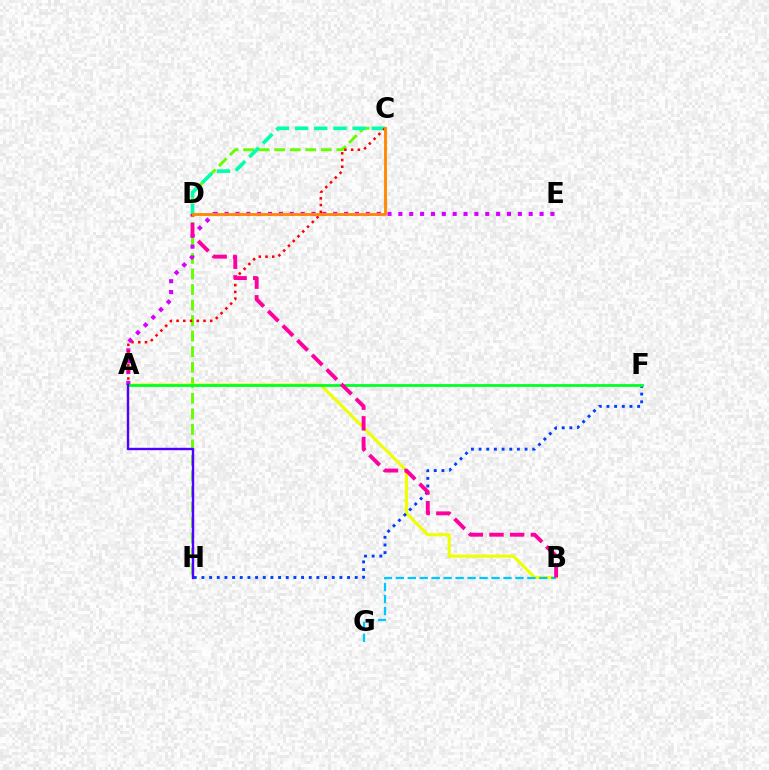{('C', 'H'): [{'color': '#66ff00', 'line_style': 'dashed', 'thickness': 2.11}], ('A', 'B'): [{'color': '#eeff00', 'line_style': 'solid', 'thickness': 2.24}], ('B', 'G'): [{'color': '#00c7ff', 'line_style': 'dashed', 'thickness': 1.62}], ('A', 'E'): [{'color': '#d600ff', 'line_style': 'dotted', 'thickness': 2.95}], ('C', 'D'): [{'color': '#00ffaf', 'line_style': 'dashed', 'thickness': 2.6}, {'color': '#ff8800', 'line_style': 'solid', 'thickness': 2.04}], ('F', 'H'): [{'color': '#003fff', 'line_style': 'dotted', 'thickness': 2.08}], ('A', 'C'): [{'color': '#ff0000', 'line_style': 'dotted', 'thickness': 1.83}], ('A', 'F'): [{'color': '#00ff27', 'line_style': 'solid', 'thickness': 1.98}], ('B', 'D'): [{'color': '#ff00a0', 'line_style': 'dashed', 'thickness': 2.81}], ('A', 'H'): [{'color': '#4f00ff', 'line_style': 'solid', 'thickness': 1.73}]}